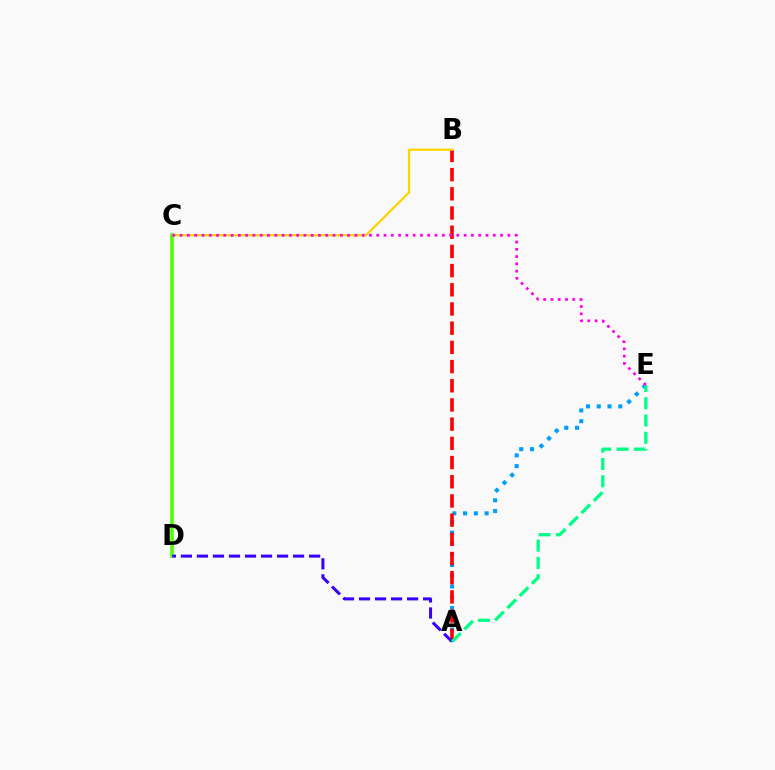{('A', 'E'): [{'color': '#009eff', 'line_style': 'dotted', 'thickness': 2.93}, {'color': '#00ff86', 'line_style': 'dashed', 'thickness': 2.35}], ('A', 'B'): [{'color': '#ff0000', 'line_style': 'dashed', 'thickness': 2.61}], ('B', 'C'): [{'color': '#ffd500', 'line_style': 'solid', 'thickness': 1.64}], ('C', 'D'): [{'color': '#4fff00', 'line_style': 'solid', 'thickness': 2.57}], ('A', 'D'): [{'color': '#3700ff', 'line_style': 'dashed', 'thickness': 2.18}], ('C', 'E'): [{'color': '#ff00ed', 'line_style': 'dotted', 'thickness': 1.98}]}